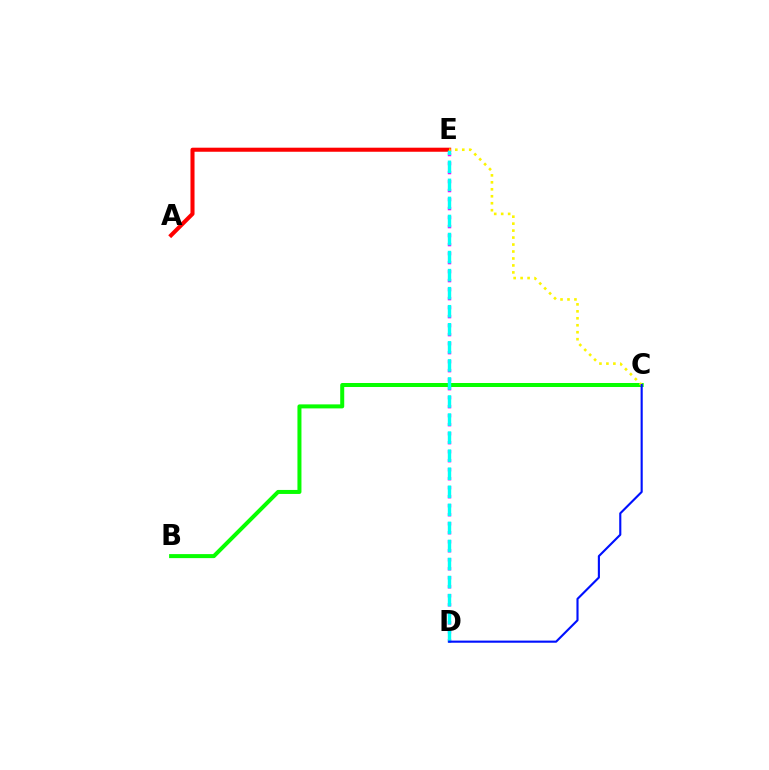{('B', 'C'): [{'color': '#08ff00', 'line_style': 'solid', 'thickness': 2.89}], ('D', 'E'): [{'color': '#ee00ff', 'line_style': 'dotted', 'thickness': 2.45}, {'color': '#00fff6', 'line_style': 'dashed', 'thickness': 2.45}], ('A', 'E'): [{'color': '#ff0000', 'line_style': 'solid', 'thickness': 2.92}], ('C', 'E'): [{'color': '#fcf500', 'line_style': 'dotted', 'thickness': 1.89}], ('C', 'D'): [{'color': '#0010ff', 'line_style': 'solid', 'thickness': 1.53}]}